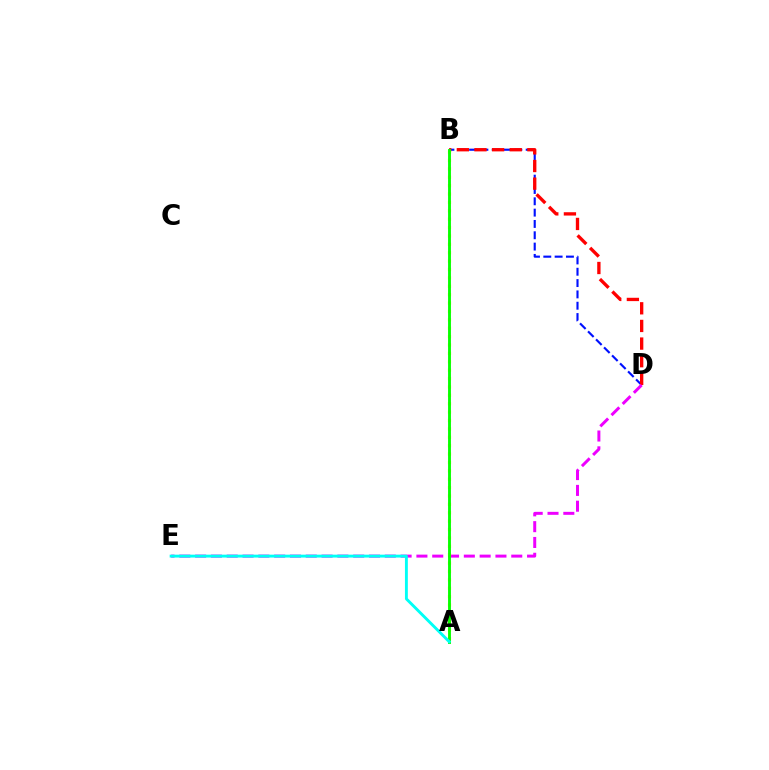{('B', 'D'): [{'color': '#0010ff', 'line_style': 'dashed', 'thickness': 1.54}, {'color': '#ff0000', 'line_style': 'dashed', 'thickness': 2.4}], ('D', 'E'): [{'color': '#ee00ff', 'line_style': 'dashed', 'thickness': 2.15}], ('A', 'B'): [{'color': '#fcf500', 'line_style': 'dotted', 'thickness': 2.28}, {'color': '#08ff00', 'line_style': 'solid', 'thickness': 2.08}], ('A', 'E'): [{'color': '#00fff6', 'line_style': 'solid', 'thickness': 2.08}]}